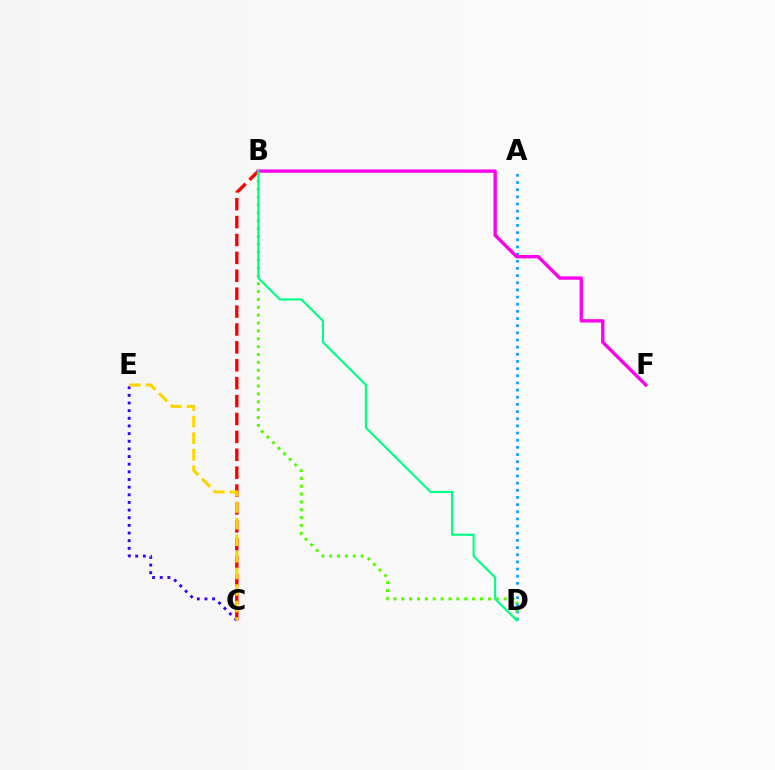{('A', 'D'): [{'color': '#009eff', 'line_style': 'dotted', 'thickness': 1.94}], ('C', 'E'): [{'color': '#3700ff', 'line_style': 'dotted', 'thickness': 2.08}, {'color': '#ffd500', 'line_style': 'dashed', 'thickness': 2.25}], ('B', 'C'): [{'color': '#ff0000', 'line_style': 'dashed', 'thickness': 2.43}], ('B', 'F'): [{'color': '#ff00ed', 'line_style': 'solid', 'thickness': 2.42}], ('B', 'D'): [{'color': '#4fff00', 'line_style': 'dotted', 'thickness': 2.14}, {'color': '#00ff86', 'line_style': 'solid', 'thickness': 1.54}]}